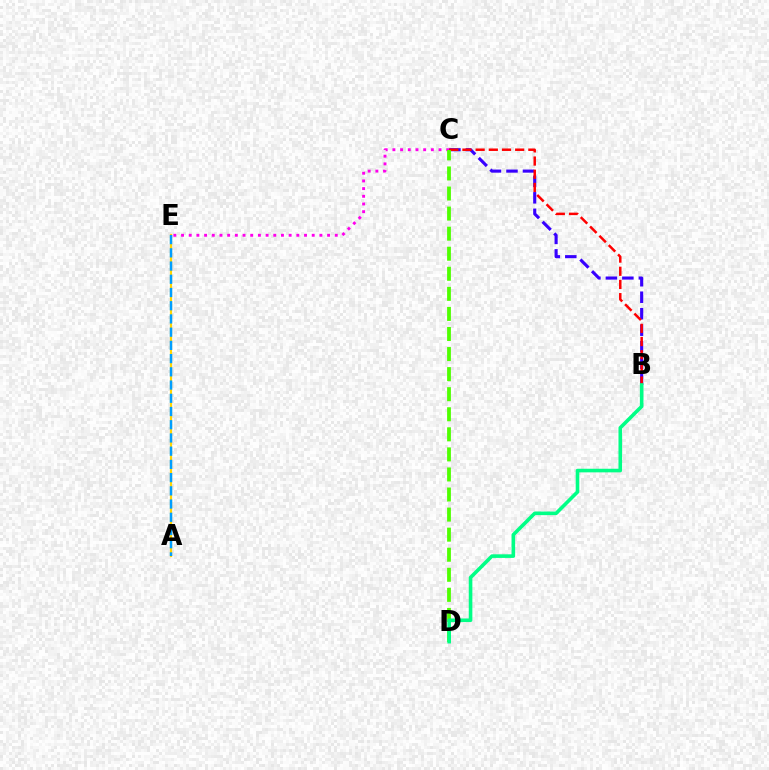{('A', 'E'): [{'color': '#ffd500', 'line_style': 'solid', 'thickness': 1.57}, {'color': '#009eff', 'line_style': 'dashed', 'thickness': 1.8}], ('B', 'C'): [{'color': '#3700ff', 'line_style': 'dashed', 'thickness': 2.24}, {'color': '#ff0000', 'line_style': 'dashed', 'thickness': 1.79}], ('C', 'E'): [{'color': '#ff00ed', 'line_style': 'dotted', 'thickness': 2.09}], ('C', 'D'): [{'color': '#4fff00', 'line_style': 'dashed', 'thickness': 2.73}], ('B', 'D'): [{'color': '#00ff86', 'line_style': 'solid', 'thickness': 2.59}]}